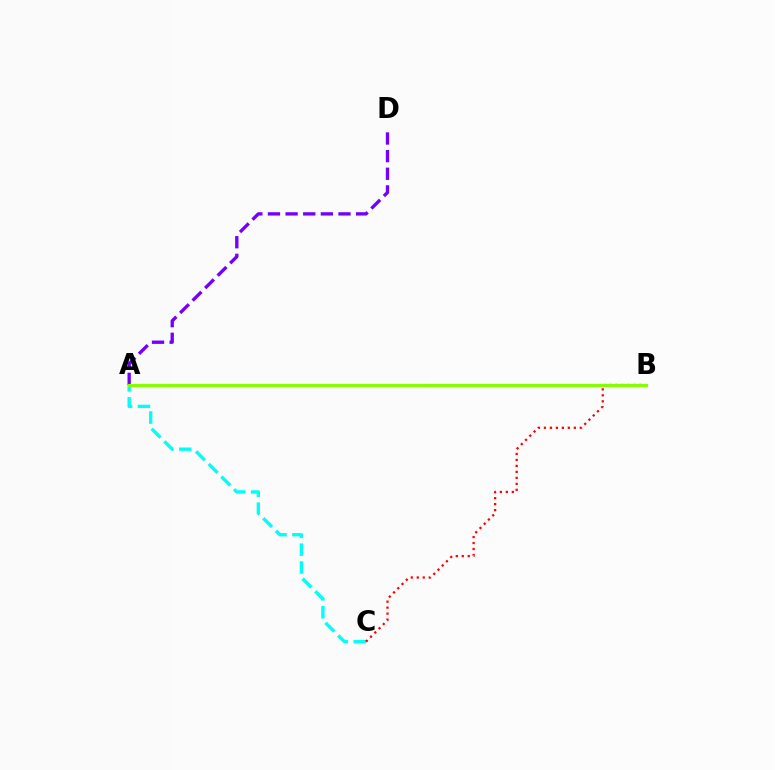{('A', 'C'): [{'color': '#00fff6', 'line_style': 'dashed', 'thickness': 2.43}], ('B', 'C'): [{'color': '#ff0000', 'line_style': 'dotted', 'thickness': 1.62}], ('A', 'D'): [{'color': '#7200ff', 'line_style': 'dashed', 'thickness': 2.4}], ('A', 'B'): [{'color': '#84ff00', 'line_style': 'solid', 'thickness': 2.28}]}